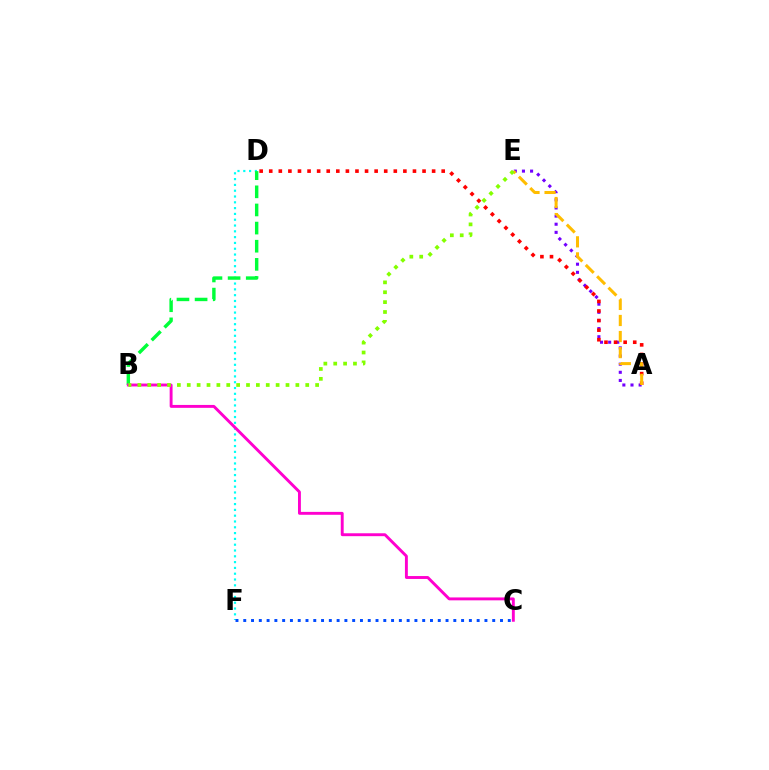{('D', 'F'): [{'color': '#00fff6', 'line_style': 'dotted', 'thickness': 1.58}], ('A', 'E'): [{'color': '#7200ff', 'line_style': 'dotted', 'thickness': 2.21}, {'color': '#ffbd00', 'line_style': 'dashed', 'thickness': 2.18}], ('B', 'D'): [{'color': '#00ff39', 'line_style': 'dashed', 'thickness': 2.46}], ('A', 'D'): [{'color': '#ff0000', 'line_style': 'dotted', 'thickness': 2.6}], ('B', 'C'): [{'color': '#ff00cf', 'line_style': 'solid', 'thickness': 2.09}], ('B', 'E'): [{'color': '#84ff00', 'line_style': 'dotted', 'thickness': 2.68}], ('C', 'F'): [{'color': '#004bff', 'line_style': 'dotted', 'thickness': 2.11}]}